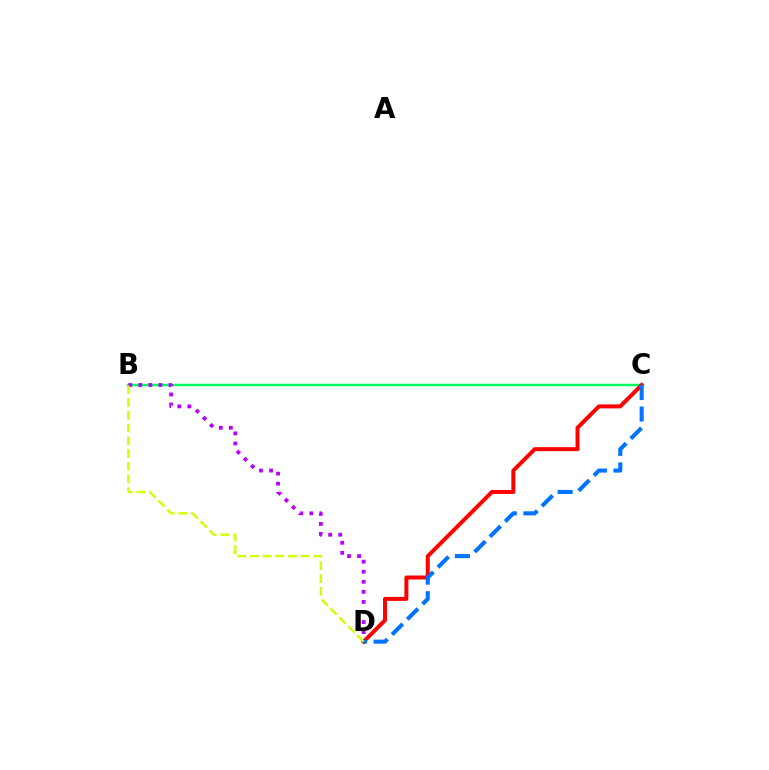{('B', 'C'): [{'color': '#00ff5c', 'line_style': 'solid', 'thickness': 1.78}], ('B', 'D'): [{'color': '#b900ff', 'line_style': 'dotted', 'thickness': 2.73}, {'color': '#d1ff00', 'line_style': 'dashed', 'thickness': 1.73}], ('C', 'D'): [{'color': '#ff0000', 'line_style': 'solid', 'thickness': 2.87}, {'color': '#0074ff', 'line_style': 'dashed', 'thickness': 2.93}]}